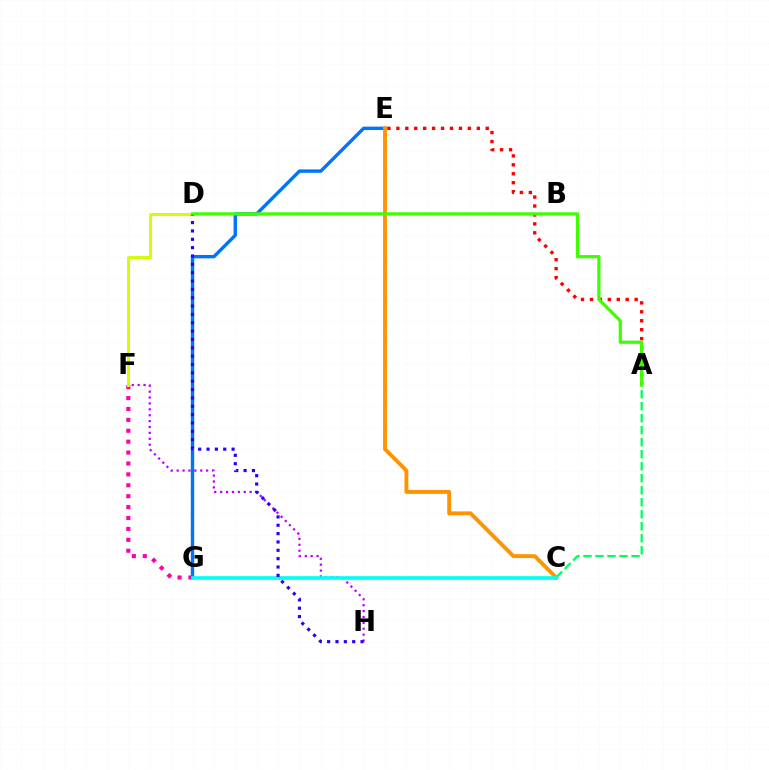{('F', 'G'): [{'color': '#ff00ac', 'line_style': 'dotted', 'thickness': 2.96}], ('F', 'H'): [{'color': '#b900ff', 'line_style': 'dotted', 'thickness': 1.6}], ('A', 'C'): [{'color': '#00ff5c', 'line_style': 'dashed', 'thickness': 1.63}], ('A', 'E'): [{'color': '#ff0000', 'line_style': 'dotted', 'thickness': 2.43}], ('E', 'G'): [{'color': '#0074ff', 'line_style': 'solid', 'thickness': 2.45}], ('D', 'F'): [{'color': '#d1ff00', 'line_style': 'solid', 'thickness': 2.11}], ('C', 'E'): [{'color': '#ff9400', 'line_style': 'solid', 'thickness': 2.8}], ('C', 'G'): [{'color': '#00fff6', 'line_style': 'solid', 'thickness': 2.61}], ('D', 'H'): [{'color': '#2500ff', 'line_style': 'dotted', 'thickness': 2.27}], ('A', 'D'): [{'color': '#3dff00', 'line_style': 'solid', 'thickness': 2.32}]}